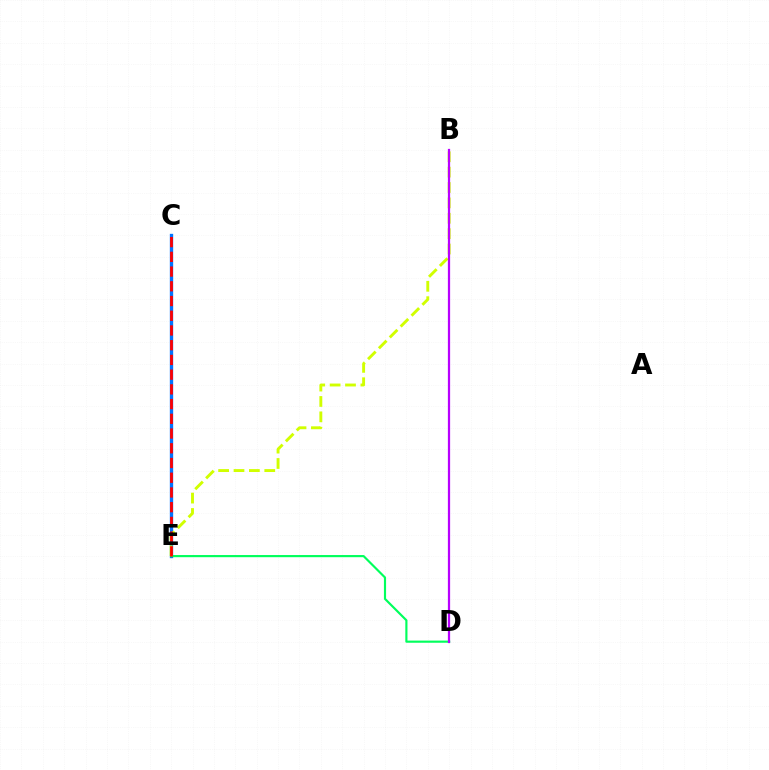{('C', 'E'): [{'color': '#0074ff', 'line_style': 'solid', 'thickness': 2.41}, {'color': '#ff0000', 'line_style': 'dashed', 'thickness': 2.0}], ('D', 'E'): [{'color': '#00ff5c', 'line_style': 'solid', 'thickness': 1.55}], ('B', 'E'): [{'color': '#d1ff00', 'line_style': 'dashed', 'thickness': 2.09}], ('B', 'D'): [{'color': '#b900ff', 'line_style': 'solid', 'thickness': 1.61}]}